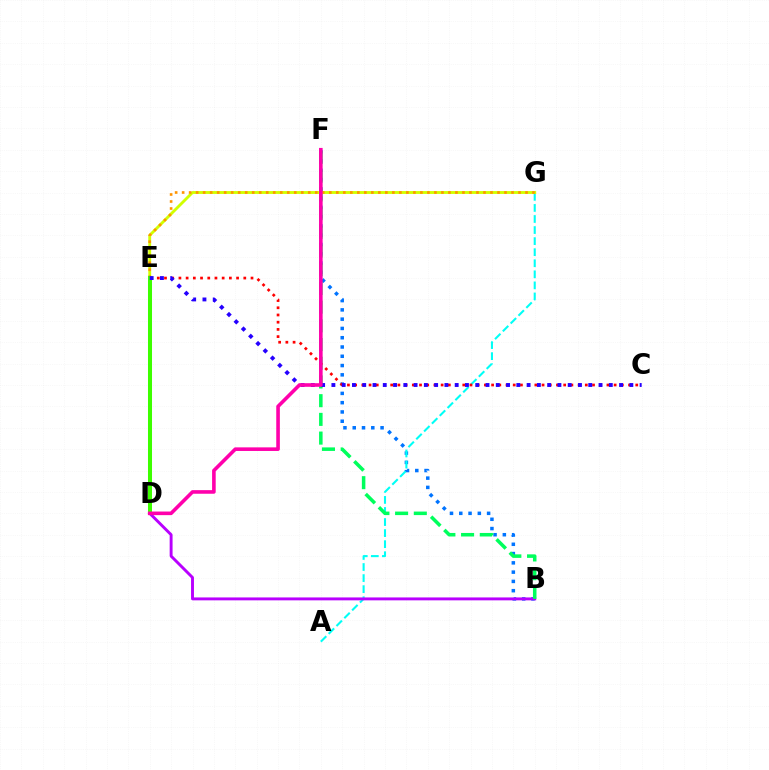{('B', 'F'): [{'color': '#0074ff', 'line_style': 'dotted', 'thickness': 2.52}, {'color': '#00ff5c', 'line_style': 'dashed', 'thickness': 2.54}], ('A', 'G'): [{'color': '#00fff6', 'line_style': 'dashed', 'thickness': 1.5}], ('E', 'G'): [{'color': '#d1ff00', 'line_style': 'solid', 'thickness': 2.06}, {'color': '#ff9400', 'line_style': 'dotted', 'thickness': 1.9}], ('B', 'D'): [{'color': '#b900ff', 'line_style': 'solid', 'thickness': 2.1}], ('C', 'E'): [{'color': '#ff0000', 'line_style': 'dotted', 'thickness': 1.96}, {'color': '#2500ff', 'line_style': 'dotted', 'thickness': 2.79}], ('D', 'E'): [{'color': '#3dff00', 'line_style': 'solid', 'thickness': 2.9}], ('D', 'F'): [{'color': '#ff00ac', 'line_style': 'solid', 'thickness': 2.6}]}